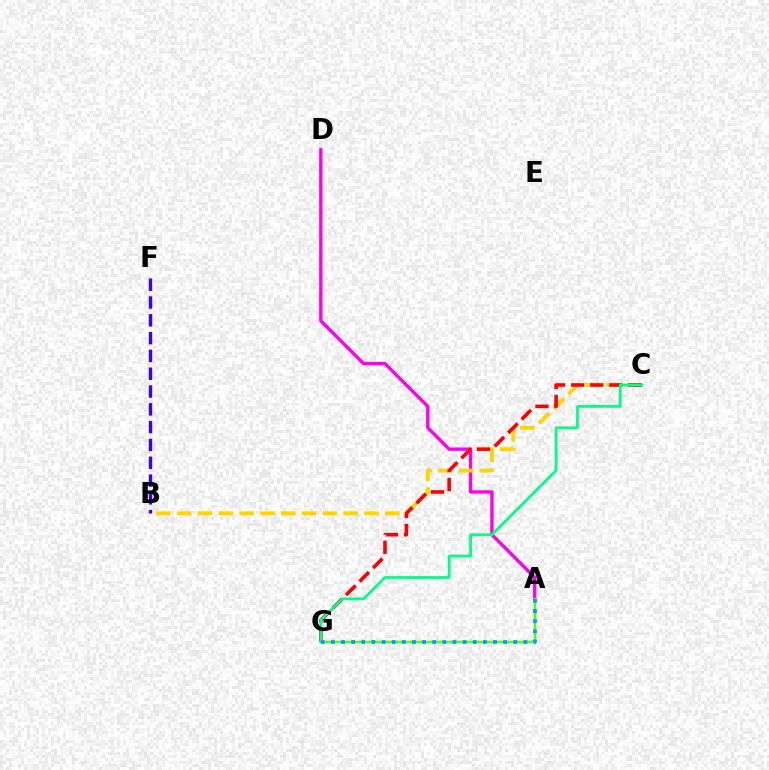{('A', 'D'): [{'color': '#ff00ed', 'line_style': 'solid', 'thickness': 2.42}], ('B', 'C'): [{'color': '#ffd500', 'line_style': 'dashed', 'thickness': 2.83}], ('B', 'F'): [{'color': '#3700ff', 'line_style': 'dashed', 'thickness': 2.42}], ('C', 'G'): [{'color': '#ff0000', 'line_style': 'dashed', 'thickness': 2.59}, {'color': '#00ff86', 'line_style': 'solid', 'thickness': 2.01}], ('A', 'G'): [{'color': '#4fff00', 'line_style': 'solid', 'thickness': 1.65}, {'color': '#009eff', 'line_style': 'dotted', 'thickness': 2.75}]}